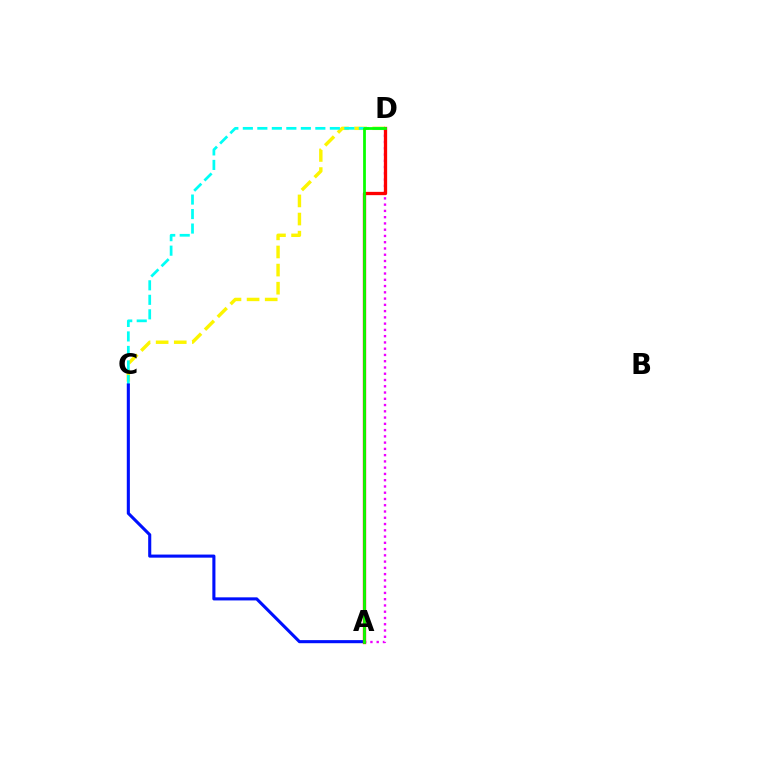{('C', 'D'): [{'color': '#fcf500', 'line_style': 'dashed', 'thickness': 2.46}, {'color': '#00fff6', 'line_style': 'dashed', 'thickness': 1.97}], ('A', 'D'): [{'color': '#ee00ff', 'line_style': 'dotted', 'thickness': 1.7}, {'color': '#ff0000', 'line_style': 'solid', 'thickness': 2.38}, {'color': '#08ff00', 'line_style': 'solid', 'thickness': 1.99}], ('A', 'C'): [{'color': '#0010ff', 'line_style': 'solid', 'thickness': 2.22}]}